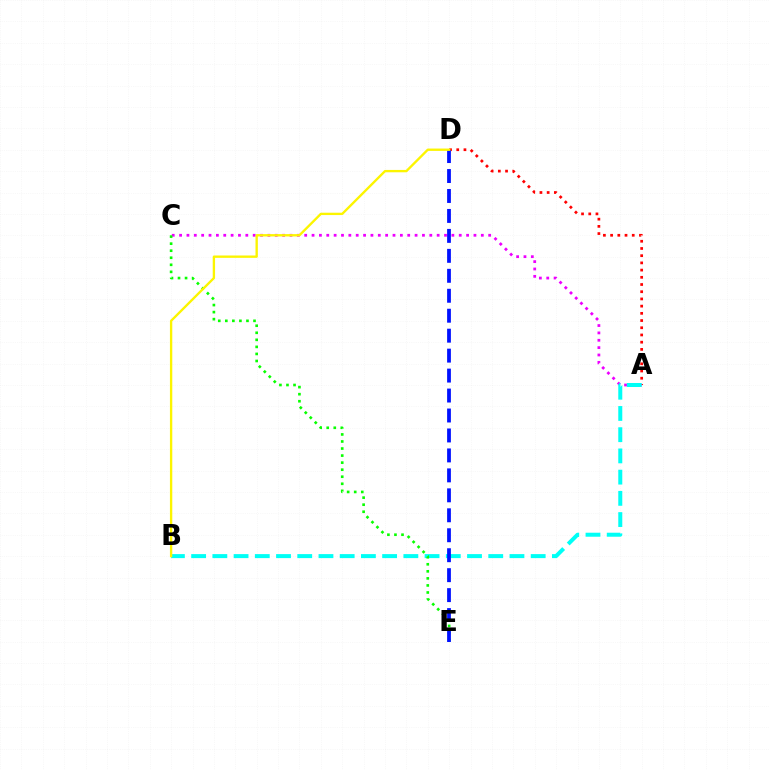{('A', 'D'): [{'color': '#ff0000', 'line_style': 'dotted', 'thickness': 1.96}], ('A', 'C'): [{'color': '#ee00ff', 'line_style': 'dotted', 'thickness': 2.0}], ('A', 'B'): [{'color': '#00fff6', 'line_style': 'dashed', 'thickness': 2.88}], ('C', 'E'): [{'color': '#08ff00', 'line_style': 'dotted', 'thickness': 1.92}], ('D', 'E'): [{'color': '#0010ff', 'line_style': 'dashed', 'thickness': 2.71}], ('B', 'D'): [{'color': '#fcf500', 'line_style': 'solid', 'thickness': 1.69}]}